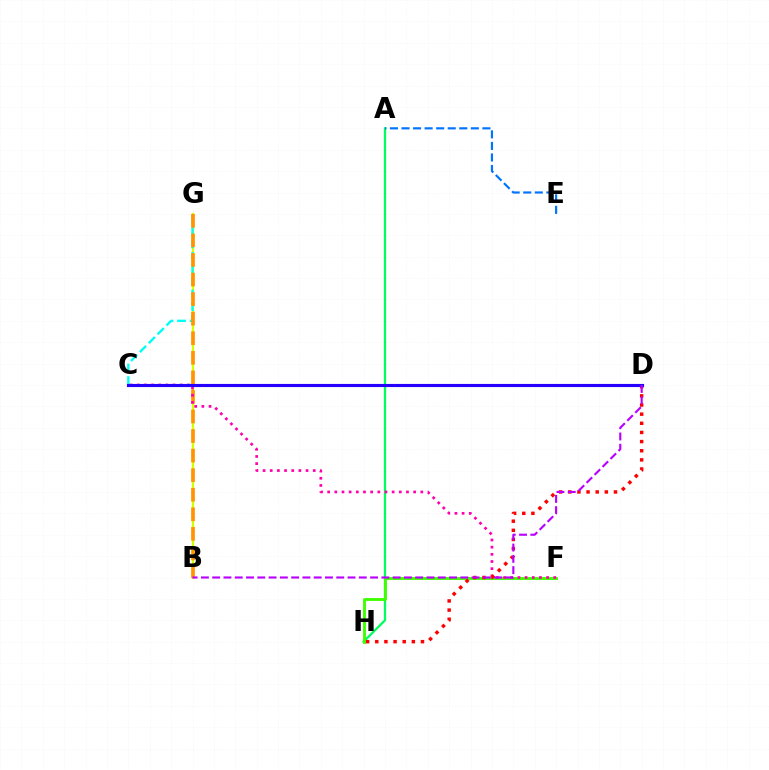{('A', 'H'): [{'color': '#00ff5c', 'line_style': 'solid', 'thickness': 1.64}], ('B', 'G'): [{'color': '#d1ff00', 'line_style': 'solid', 'thickness': 1.62}, {'color': '#ff9400', 'line_style': 'dashed', 'thickness': 2.66}], ('C', 'G'): [{'color': '#00fff6', 'line_style': 'dashed', 'thickness': 1.71}], ('F', 'H'): [{'color': '#3dff00', 'line_style': 'solid', 'thickness': 2.07}], ('A', 'E'): [{'color': '#0074ff', 'line_style': 'dashed', 'thickness': 1.57}], ('C', 'F'): [{'color': '#ff00ac', 'line_style': 'dotted', 'thickness': 1.95}], ('D', 'H'): [{'color': '#ff0000', 'line_style': 'dotted', 'thickness': 2.48}], ('C', 'D'): [{'color': '#2500ff', 'line_style': 'solid', 'thickness': 2.25}], ('B', 'D'): [{'color': '#b900ff', 'line_style': 'dashed', 'thickness': 1.53}]}